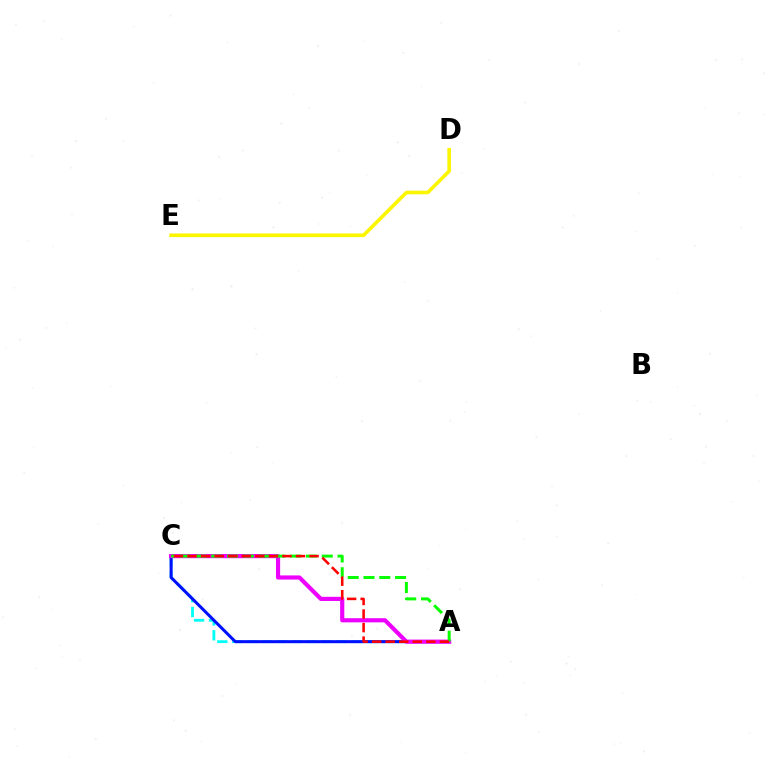{('A', 'C'): [{'color': '#00fff6', 'line_style': 'dashed', 'thickness': 2.02}, {'color': '#0010ff', 'line_style': 'solid', 'thickness': 2.18}, {'color': '#ee00ff', 'line_style': 'solid', 'thickness': 3.0}, {'color': '#08ff00', 'line_style': 'dashed', 'thickness': 2.14}, {'color': '#ff0000', 'line_style': 'dashed', 'thickness': 1.84}], ('D', 'E'): [{'color': '#fcf500', 'line_style': 'solid', 'thickness': 2.6}]}